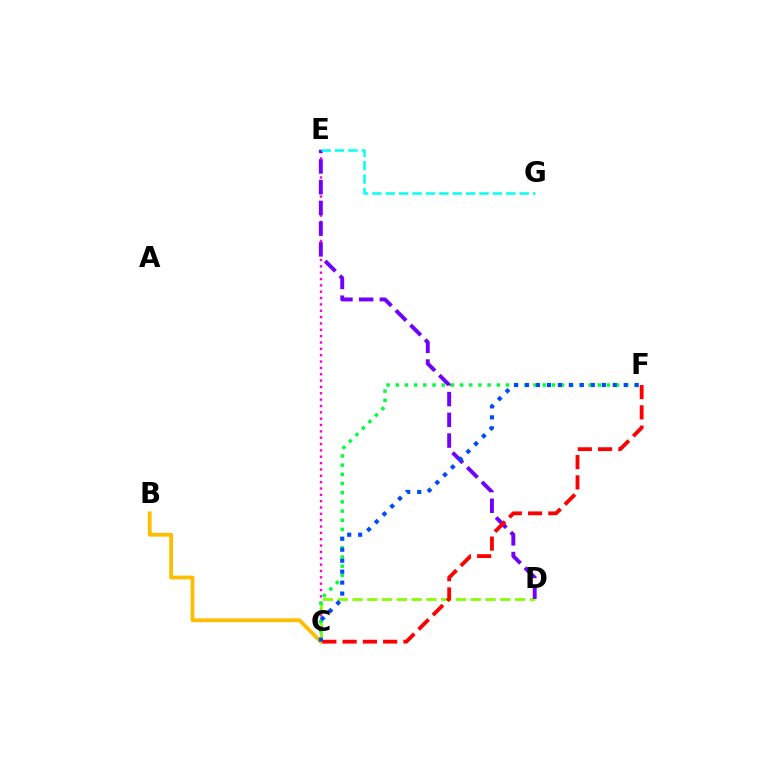{('B', 'C'): [{'color': '#ffbd00', 'line_style': 'solid', 'thickness': 2.73}], ('C', 'E'): [{'color': '#ff00cf', 'line_style': 'dotted', 'thickness': 1.72}], ('C', 'D'): [{'color': '#84ff00', 'line_style': 'dashed', 'thickness': 2.01}], ('D', 'E'): [{'color': '#7200ff', 'line_style': 'dashed', 'thickness': 2.82}], ('C', 'F'): [{'color': '#00ff39', 'line_style': 'dotted', 'thickness': 2.49}, {'color': '#004bff', 'line_style': 'dotted', 'thickness': 2.98}, {'color': '#ff0000', 'line_style': 'dashed', 'thickness': 2.76}], ('E', 'G'): [{'color': '#00fff6', 'line_style': 'dashed', 'thickness': 1.82}]}